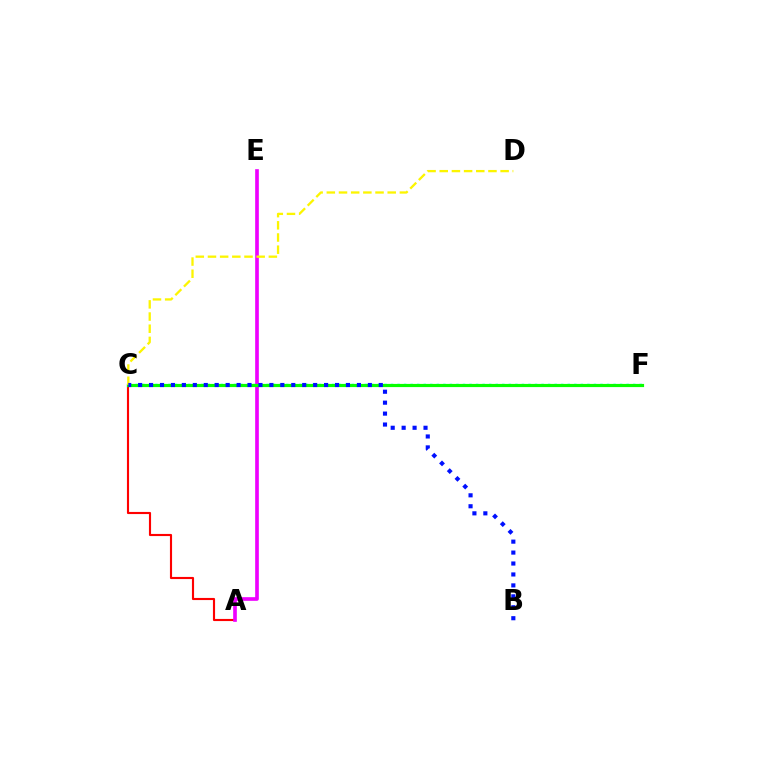{('A', 'C'): [{'color': '#ff0000', 'line_style': 'solid', 'thickness': 1.54}], ('C', 'F'): [{'color': '#00fff6', 'line_style': 'dotted', 'thickness': 1.78}, {'color': '#08ff00', 'line_style': 'solid', 'thickness': 2.28}], ('A', 'E'): [{'color': '#ee00ff', 'line_style': 'solid', 'thickness': 2.63}], ('C', 'D'): [{'color': '#fcf500', 'line_style': 'dashed', 'thickness': 1.65}], ('B', 'C'): [{'color': '#0010ff', 'line_style': 'dotted', 'thickness': 2.97}]}